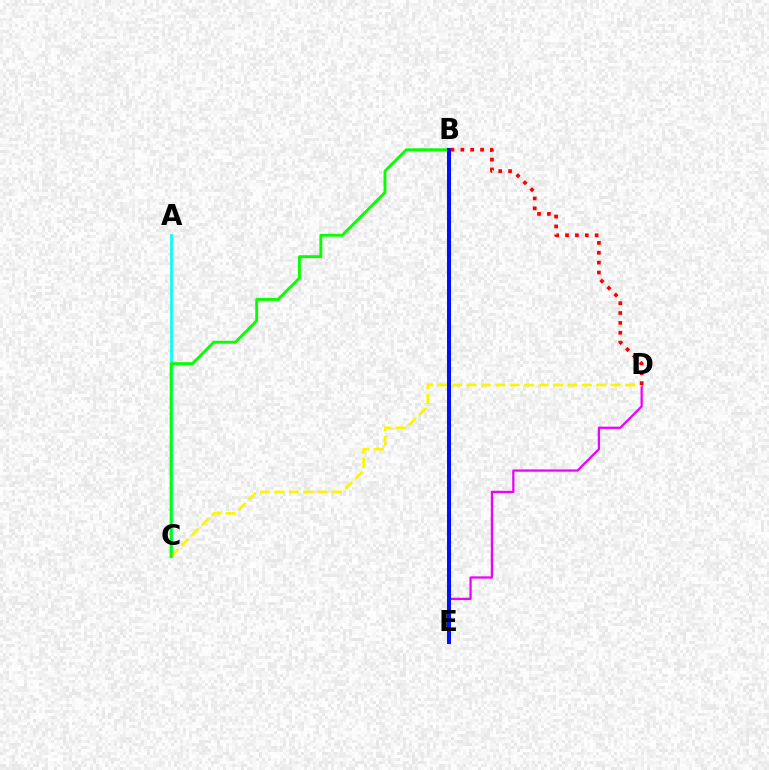{('A', 'C'): [{'color': '#00fff6', 'line_style': 'solid', 'thickness': 1.93}], ('D', 'E'): [{'color': '#ee00ff', 'line_style': 'solid', 'thickness': 1.63}], ('C', 'D'): [{'color': '#fcf500', 'line_style': 'dashed', 'thickness': 1.96}], ('B', 'C'): [{'color': '#08ff00', 'line_style': 'solid', 'thickness': 2.07}], ('B', 'E'): [{'color': '#0010ff', 'line_style': 'solid', 'thickness': 2.88}], ('B', 'D'): [{'color': '#ff0000', 'line_style': 'dotted', 'thickness': 2.68}]}